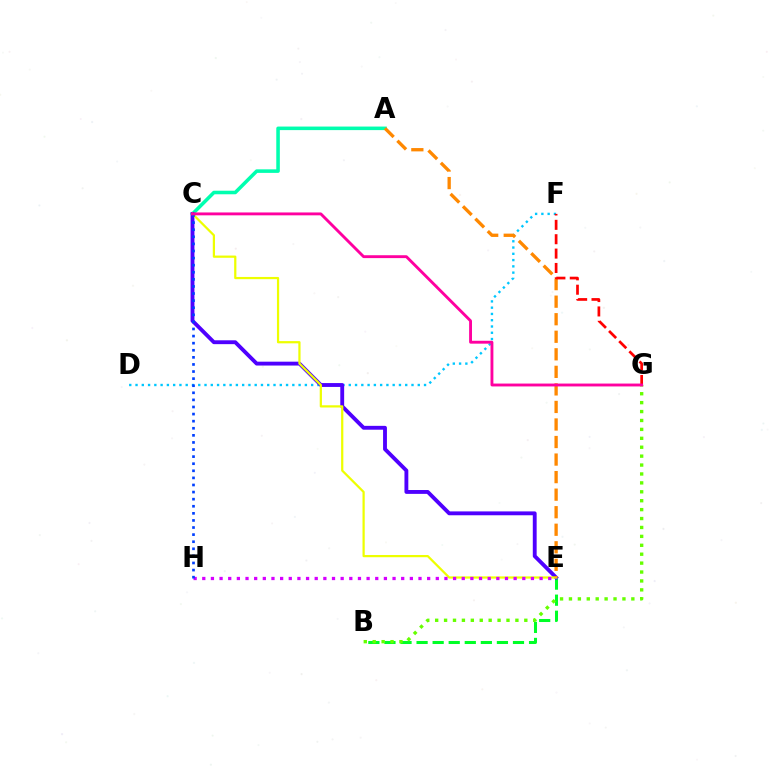{('B', 'E'): [{'color': '#00ff27', 'line_style': 'dashed', 'thickness': 2.18}], ('D', 'F'): [{'color': '#00c7ff', 'line_style': 'dotted', 'thickness': 1.7}], ('B', 'G'): [{'color': '#66ff00', 'line_style': 'dotted', 'thickness': 2.42}], ('A', 'C'): [{'color': '#00ffaf', 'line_style': 'solid', 'thickness': 2.56}], ('C', 'E'): [{'color': '#4f00ff', 'line_style': 'solid', 'thickness': 2.78}, {'color': '#eeff00', 'line_style': 'solid', 'thickness': 1.61}], ('A', 'E'): [{'color': '#ff8800', 'line_style': 'dashed', 'thickness': 2.38}], ('E', 'H'): [{'color': '#d600ff', 'line_style': 'dotted', 'thickness': 2.35}], ('C', 'H'): [{'color': '#003fff', 'line_style': 'dotted', 'thickness': 1.93}], ('F', 'G'): [{'color': '#ff0000', 'line_style': 'dashed', 'thickness': 1.95}], ('C', 'G'): [{'color': '#ff00a0', 'line_style': 'solid', 'thickness': 2.07}]}